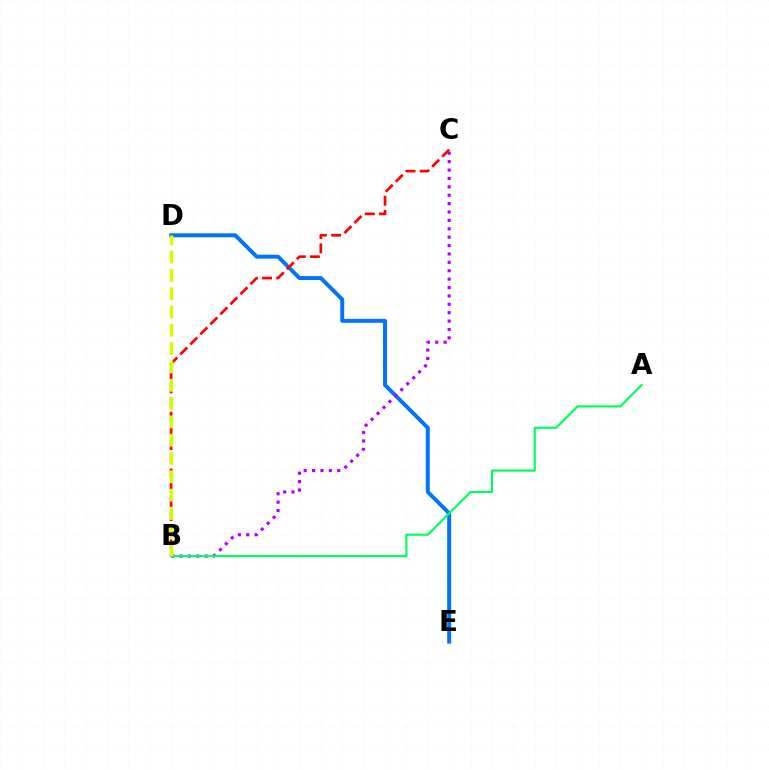{('D', 'E'): [{'color': '#0074ff', 'line_style': 'solid', 'thickness': 2.84}], ('B', 'C'): [{'color': '#ff0000', 'line_style': 'dashed', 'thickness': 1.93}, {'color': '#b900ff', 'line_style': 'dotted', 'thickness': 2.28}], ('A', 'B'): [{'color': '#00ff5c', 'line_style': 'solid', 'thickness': 1.56}], ('B', 'D'): [{'color': '#d1ff00', 'line_style': 'dashed', 'thickness': 2.49}]}